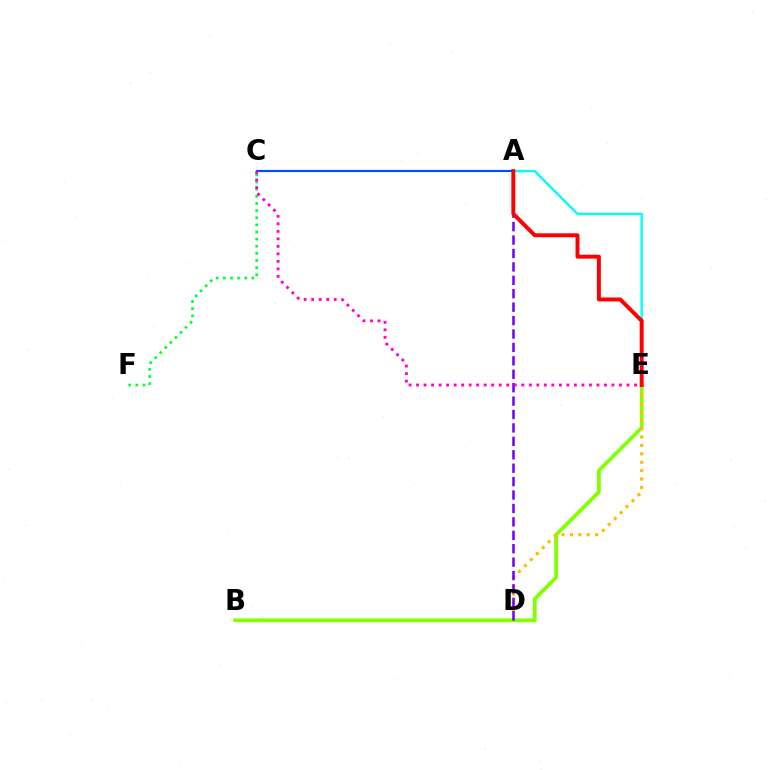{('A', 'E'): [{'color': '#00fff6', 'line_style': 'solid', 'thickness': 1.71}, {'color': '#ff0000', 'line_style': 'solid', 'thickness': 2.83}], ('C', 'F'): [{'color': '#00ff39', 'line_style': 'dotted', 'thickness': 1.94}], ('B', 'E'): [{'color': '#84ff00', 'line_style': 'solid', 'thickness': 2.71}], ('D', 'E'): [{'color': '#ffbd00', 'line_style': 'dotted', 'thickness': 2.28}], ('A', 'C'): [{'color': '#004bff', 'line_style': 'solid', 'thickness': 1.54}], ('A', 'D'): [{'color': '#7200ff', 'line_style': 'dashed', 'thickness': 1.82}], ('C', 'E'): [{'color': '#ff00cf', 'line_style': 'dotted', 'thickness': 2.04}]}